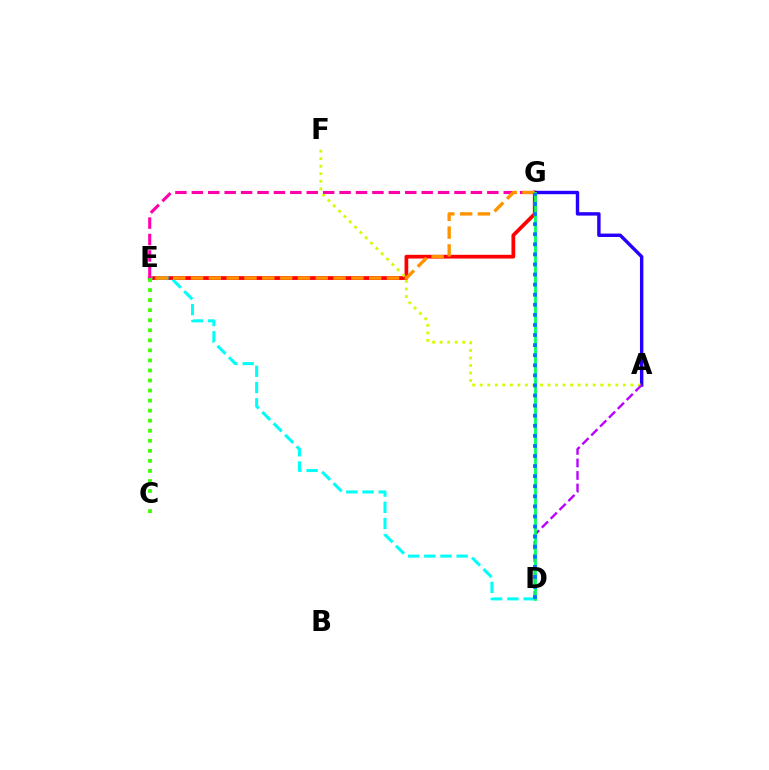{('E', 'G'): [{'color': '#ff0000', 'line_style': 'solid', 'thickness': 2.69}, {'color': '#ff00ac', 'line_style': 'dashed', 'thickness': 2.23}, {'color': '#ff9400', 'line_style': 'dashed', 'thickness': 2.42}], ('A', 'G'): [{'color': '#2500ff', 'line_style': 'solid', 'thickness': 2.45}], ('D', 'E'): [{'color': '#00fff6', 'line_style': 'dashed', 'thickness': 2.2}], ('A', 'F'): [{'color': '#d1ff00', 'line_style': 'dotted', 'thickness': 2.05}], ('C', 'E'): [{'color': '#3dff00', 'line_style': 'dotted', 'thickness': 2.73}], ('A', 'D'): [{'color': '#b900ff', 'line_style': 'dashed', 'thickness': 1.7}], ('D', 'G'): [{'color': '#00ff5c', 'line_style': 'solid', 'thickness': 1.99}, {'color': '#0074ff', 'line_style': 'dotted', 'thickness': 2.74}]}